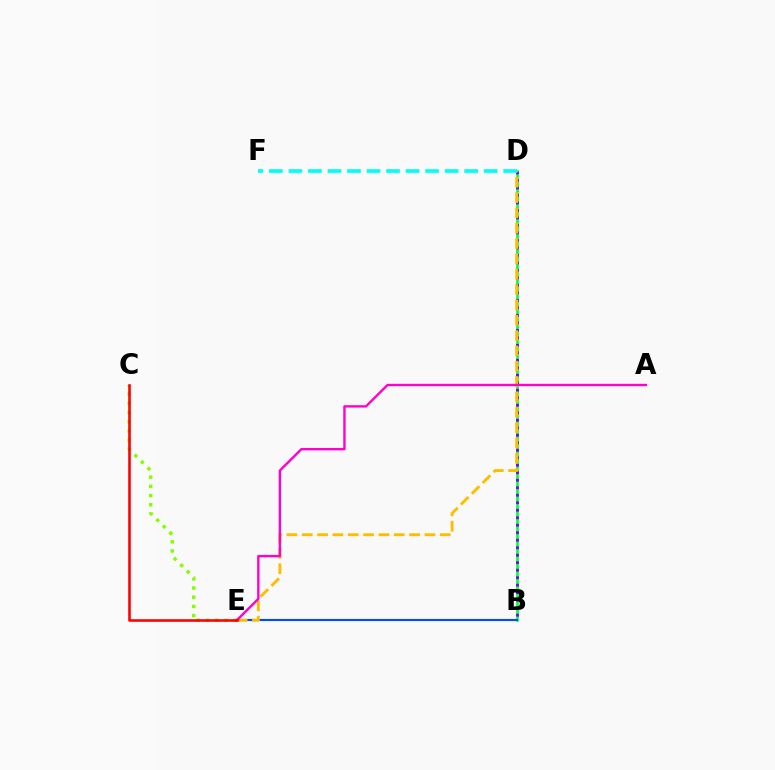{('C', 'E'): [{'color': '#84ff00', 'line_style': 'dotted', 'thickness': 2.5}, {'color': '#ff0000', 'line_style': 'solid', 'thickness': 1.85}], ('B', 'D'): [{'color': '#00ff39', 'line_style': 'solid', 'thickness': 1.9}, {'color': '#7200ff', 'line_style': 'dotted', 'thickness': 2.04}], ('B', 'E'): [{'color': '#004bff', 'line_style': 'solid', 'thickness': 1.53}], ('D', 'E'): [{'color': '#ffbd00', 'line_style': 'dashed', 'thickness': 2.08}], ('A', 'E'): [{'color': '#ff00cf', 'line_style': 'solid', 'thickness': 1.71}], ('D', 'F'): [{'color': '#00fff6', 'line_style': 'dashed', 'thickness': 2.65}]}